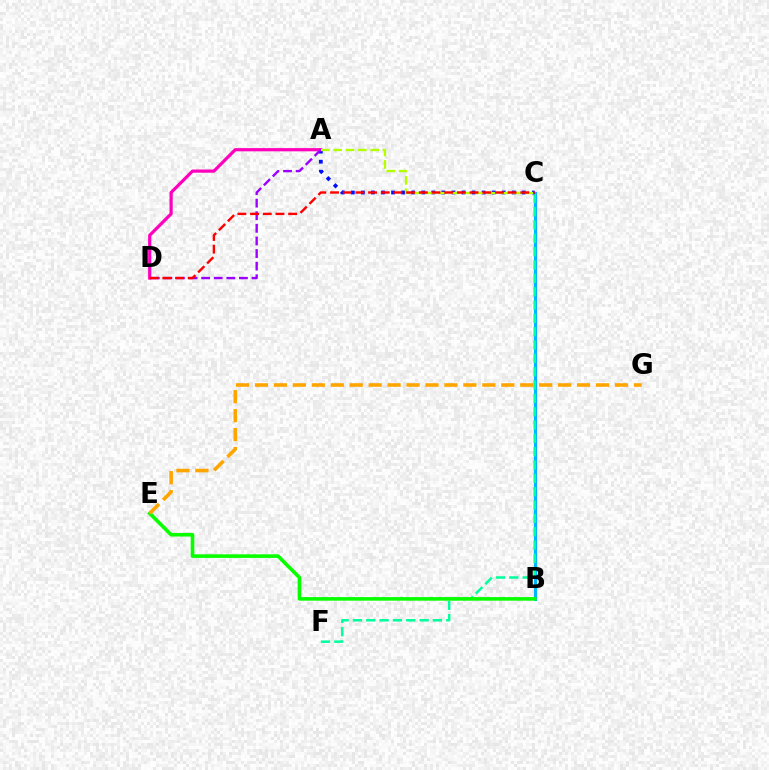{('A', 'D'): [{'color': '#ff00bd', 'line_style': 'solid', 'thickness': 2.31}, {'color': '#9b00ff', 'line_style': 'dashed', 'thickness': 1.71}], ('B', 'C'): [{'color': '#00b5ff', 'line_style': 'solid', 'thickness': 2.25}], ('C', 'F'): [{'color': '#00ff9d', 'line_style': 'dashed', 'thickness': 1.81}], ('B', 'E'): [{'color': '#08ff00', 'line_style': 'solid', 'thickness': 2.59}], ('A', 'C'): [{'color': '#0010ff', 'line_style': 'dotted', 'thickness': 2.73}, {'color': '#b3ff00', 'line_style': 'dashed', 'thickness': 1.68}], ('E', 'G'): [{'color': '#ffa500', 'line_style': 'dashed', 'thickness': 2.57}], ('C', 'D'): [{'color': '#ff0000', 'line_style': 'dashed', 'thickness': 1.72}]}